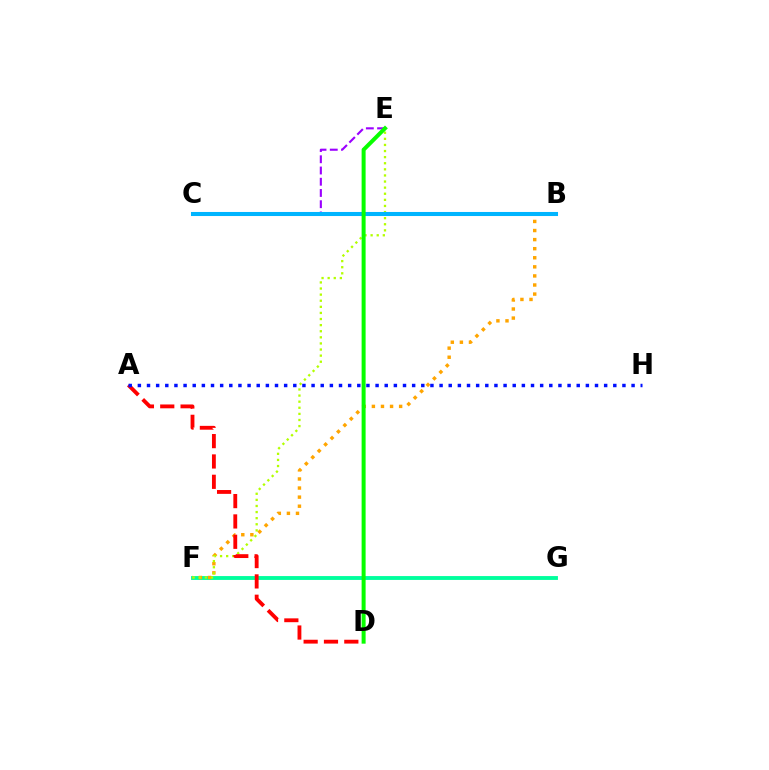{('F', 'G'): [{'color': '#00ff9d', 'line_style': 'solid', 'thickness': 2.78}], ('B', 'F'): [{'color': '#ffa500', 'line_style': 'dotted', 'thickness': 2.47}], ('E', 'F'): [{'color': '#b3ff00', 'line_style': 'dotted', 'thickness': 1.66}], ('C', 'E'): [{'color': '#9b00ff', 'line_style': 'dashed', 'thickness': 1.53}], ('B', 'C'): [{'color': '#00b5ff', 'line_style': 'solid', 'thickness': 2.92}], ('D', 'E'): [{'color': '#ff00bd', 'line_style': 'dotted', 'thickness': 1.96}, {'color': '#08ff00', 'line_style': 'solid', 'thickness': 2.88}], ('A', 'D'): [{'color': '#ff0000', 'line_style': 'dashed', 'thickness': 2.76}], ('A', 'H'): [{'color': '#0010ff', 'line_style': 'dotted', 'thickness': 2.48}]}